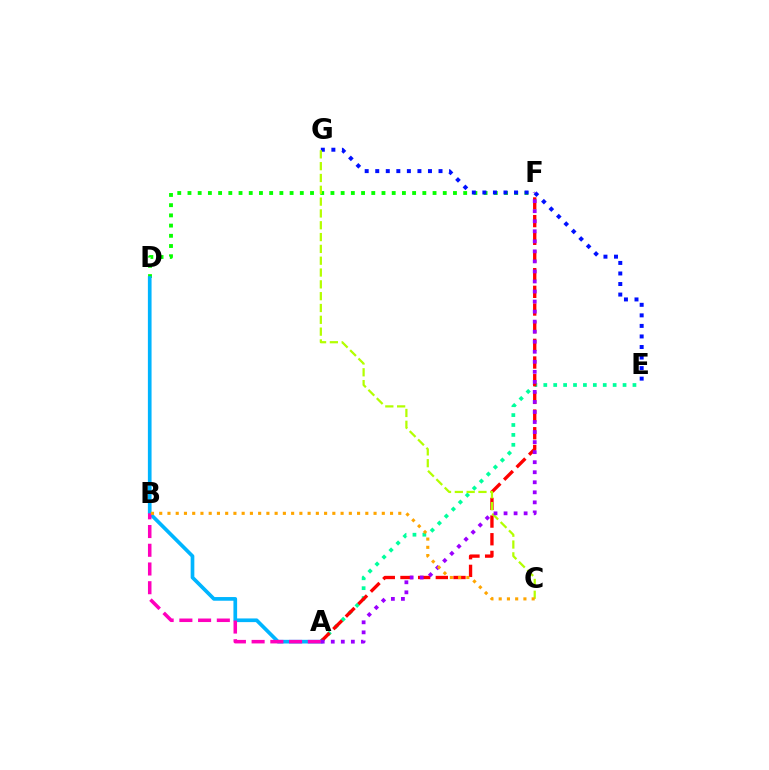{('D', 'F'): [{'color': '#08ff00', 'line_style': 'dotted', 'thickness': 2.77}], ('A', 'E'): [{'color': '#00ff9d', 'line_style': 'dotted', 'thickness': 2.69}], ('A', 'F'): [{'color': '#ff0000', 'line_style': 'dashed', 'thickness': 2.4}, {'color': '#9b00ff', 'line_style': 'dotted', 'thickness': 2.73}], ('A', 'D'): [{'color': '#00b5ff', 'line_style': 'solid', 'thickness': 2.65}], ('E', 'G'): [{'color': '#0010ff', 'line_style': 'dotted', 'thickness': 2.87}], ('C', 'G'): [{'color': '#b3ff00', 'line_style': 'dashed', 'thickness': 1.61}], ('A', 'B'): [{'color': '#ff00bd', 'line_style': 'dashed', 'thickness': 2.54}], ('B', 'C'): [{'color': '#ffa500', 'line_style': 'dotted', 'thickness': 2.24}]}